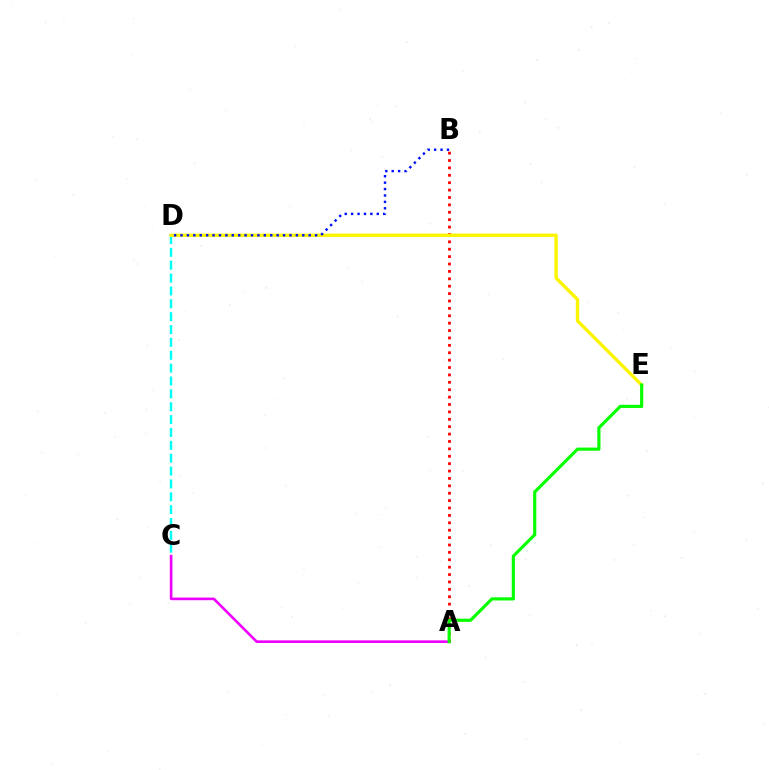{('A', 'C'): [{'color': '#ee00ff', 'line_style': 'solid', 'thickness': 1.89}], ('A', 'B'): [{'color': '#ff0000', 'line_style': 'dotted', 'thickness': 2.01}], ('C', 'D'): [{'color': '#00fff6', 'line_style': 'dashed', 'thickness': 1.75}], ('D', 'E'): [{'color': '#fcf500', 'line_style': 'solid', 'thickness': 2.41}], ('B', 'D'): [{'color': '#0010ff', 'line_style': 'dotted', 'thickness': 1.74}], ('A', 'E'): [{'color': '#08ff00', 'line_style': 'solid', 'thickness': 2.28}]}